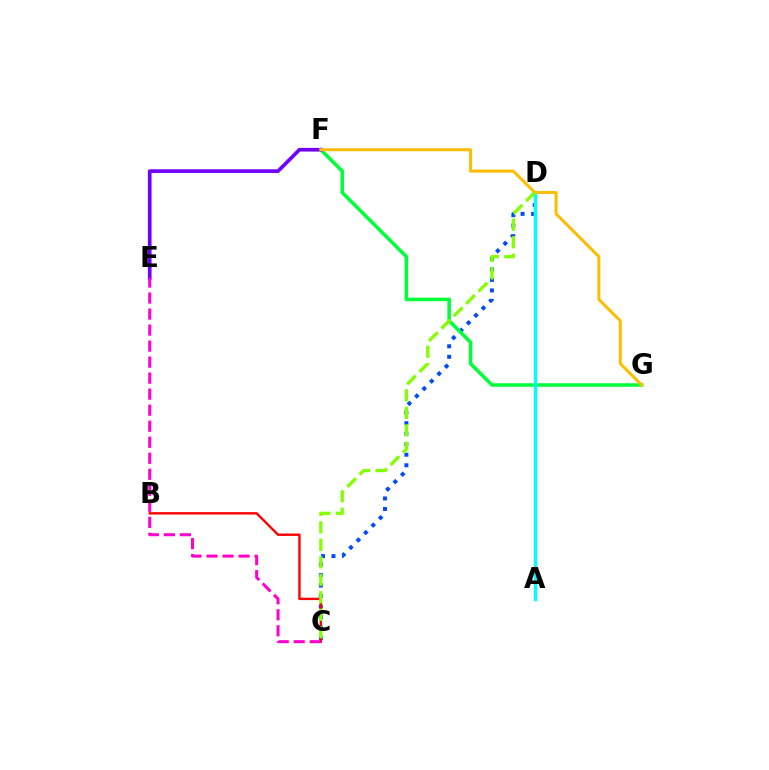{('C', 'D'): [{'color': '#004bff', 'line_style': 'dotted', 'thickness': 2.86}, {'color': '#84ff00', 'line_style': 'dashed', 'thickness': 2.38}], ('B', 'C'): [{'color': '#ff0000', 'line_style': 'solid', 'thickness': 1.72}], ('F', 'G'): [{'color': '#00ff39', 'line_style': 'solid', 'thickness': 2.55}, {'color': '#ffbd00', 'line_style': 'solid', 'thickness': 2.17}], ('E', 'F'): [{'color': '#7200ff', 'line_style': 'solid', 'thickness': 2.65}], ('C', 'E'): [{'color': '#ff00cf', 'line_style': 'dashed', 'thickness': 2.18}], ('A', 'D'): [{'color': '#00fff6', 'line_style': 'solid', 'thickness': 2.43}]}